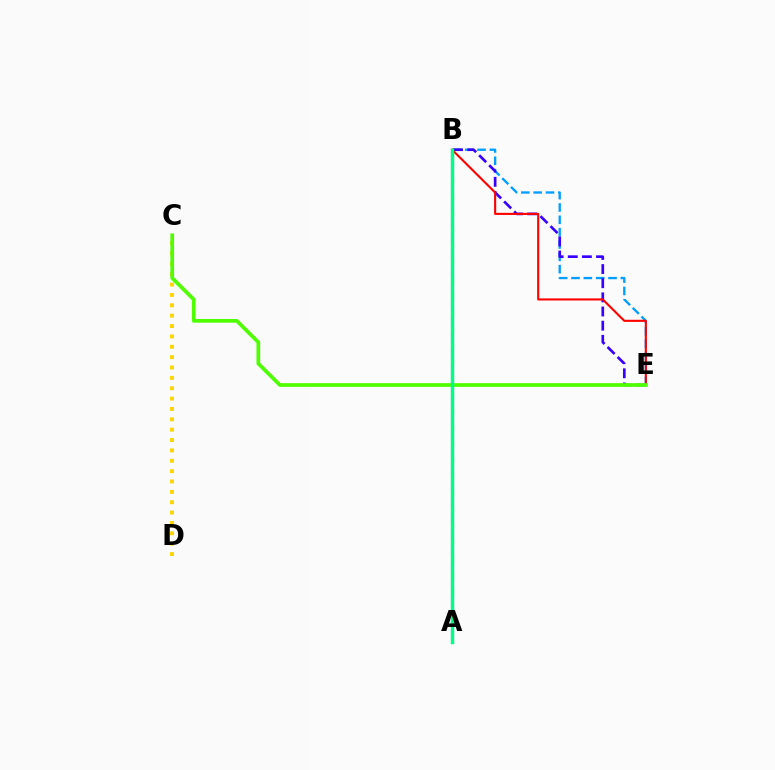{('B', 'E'): [{'color': '#009eff', 'line_style': 'dashed', 'thickness': 1.68}, {'color': '#3700ff', 'line_style': 'dashed', 'thickness': 1.92}, {'color': '#ff0000', 'line_style': 'solid', 'thickness': 1.51}], ('A', 'B'): [{'color': '#ff00ed', 'line_style': 'dashed', 'thickness': 2.24}, {'color': '#00ff86', 'line_style': 'solid', 'thickness': 2.47}], ('C', 'D'): [{'color': '#ffd500', 'line_style': 'dotted', 'thickness': 2.82}], ('C', 'E'): [{'color': '#4fff00', 'line_style': 'solid', 'thickness': 2.67}]}